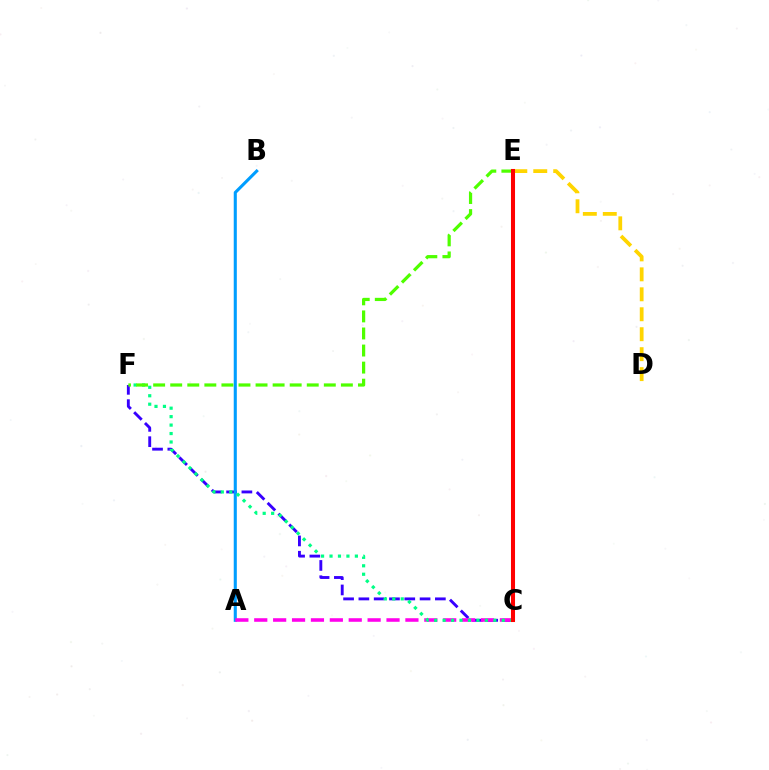{('C', 'F'): [{'color': '#3700ff', 'line_style': 'dashed', 'thickness': 2.08}, {'color': '#00ff86', 'line_style': 'dotted', 'thickness': 2.3}], ('A', 'B'): [{'color': '#009eff', 'line_style': 'solid', 'thickness': 2.22}], ('A', 'C'): [{'color': '#ff00ed', 'line_style': 'dashed', 'thickness': 2.57}], ('E', 'F'): [{'color': '#4fff00', 'line_style': 'dashed', 'thickness': 2.32}], ('D', 'E'): [{'color': '#ffd500', 'line_style': 'dashed', 'thickness': 2.71}], ('C', 'E'): [{'color': '#ff0000', 'line_style': 'solid', 'thickness': 2.92}]}